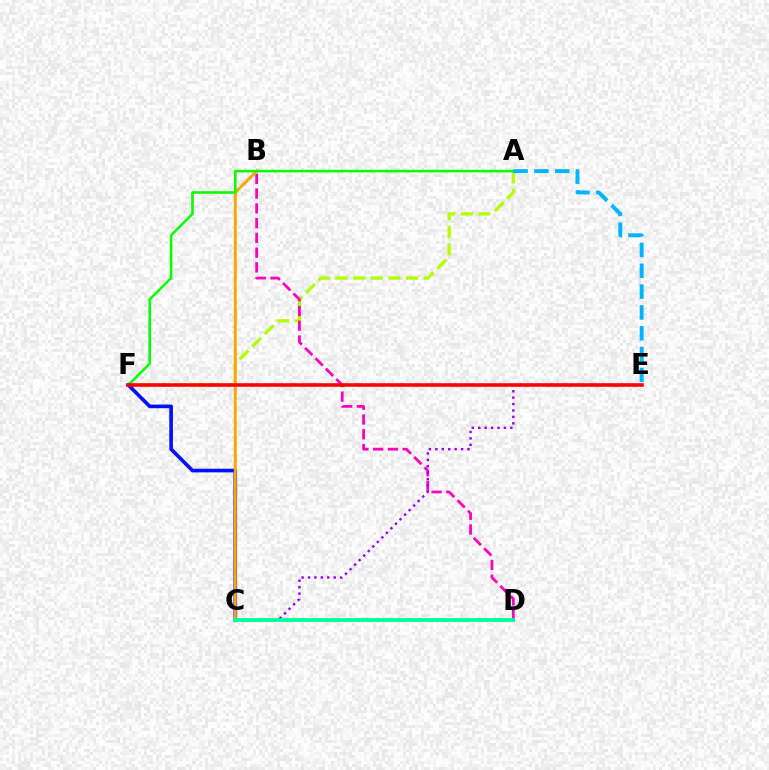{('A', 'F'): [{'color': '#b3ff00', 'line_style': 'dashed', 'thickness': 2.4}, {'color': '#08ff00', 'line_style': 'solid', 'thickness': 1.86}], ('C', 'F'): [{'color': '#0010ff', 'line_style': 'solid', 'thickness': 2.61}], ('B', 'D'): [{'color': '#ff00bd', 'line_style': 'dashed', 'thickness': 2.01}], ('C', 'E'): [{'color': '#9b00ff', 'line_style': 'dotted', 'thickness': 1.75}], ('B', 'C'): [{'color': '#ffa500', 'line_style': 'solid', 'thickness': 2.1}], ('C', 'D'): [{'color': '#00ff9d', 'line_style': 'solid', 'thickness': 2.77}], ('A', 'E'): [{'color': '#00b5ff', 'line_style': 'dashed', 'thickness': 2.83}], ('E', 'F'): [{'color': '#ff0000', 'line_style': 'solid', 'thickness': 2.58}]}